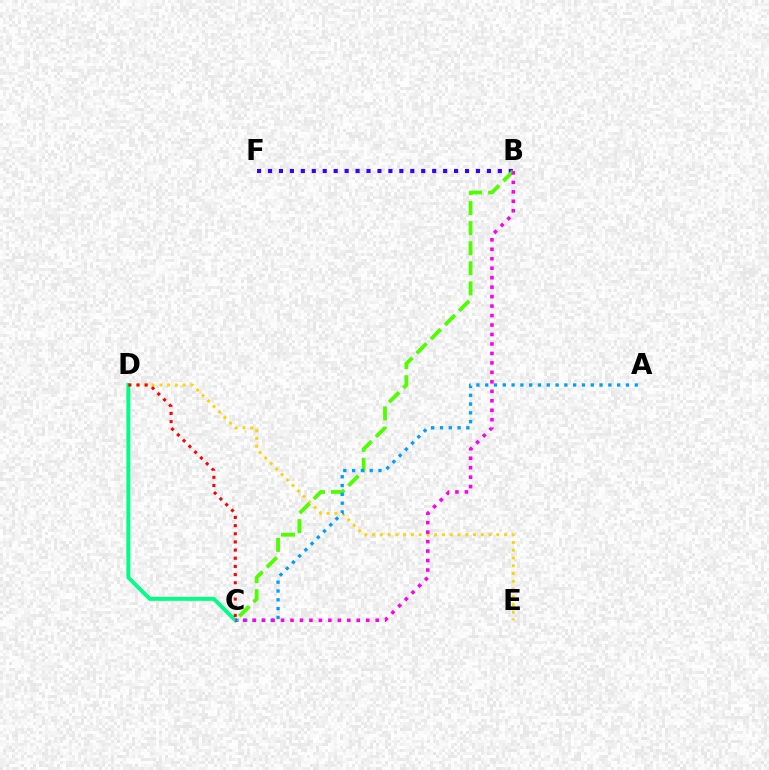{('D', 'E'): [{'color': '#ffd500', 'line_style': 'dotted', 'thickness': 2.11}], ('B', 'F'): [{'color': '#3700ff', 'line_style': 'dotted', 'thickness': 2.97}], ('B', 'C'): [{'color': '#4fff00', 'line_style': 'dashed', 'thickness': 2.73}, {'color': '#ff00ed', 'line_style': 'dotted', 'thickness': 2.57}], ('A', 'C'): [{'color': '#009eff', 'line_style': 'dotted', 'thickness': 2.39}], ('C', 'D'): [{'color': '#00ff86', 'line_style': 'solid', 'thickness': 2.8}, {'color': '#ff0000', 'line_style': 'dotted', 'thickness': 2.22}]}